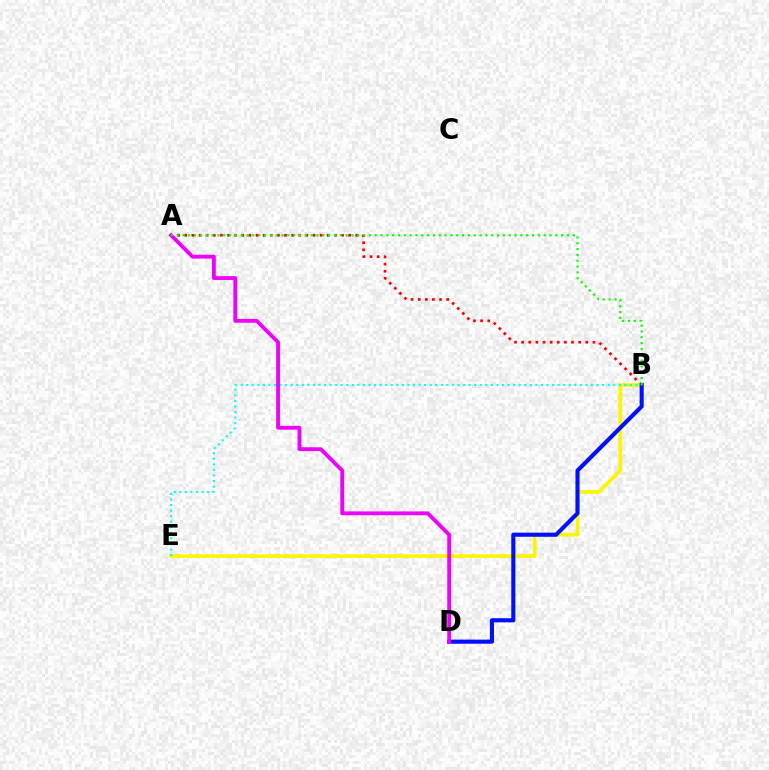{('A', 'B'): [{'color': '#ff0000', 'line_style': 'dotted', 'thickness': 1.94}, {'color': '#08ff00', 'line_style': 'dotted', 'thickness': 1.58}], ('B', 'E'): [{'color': '#fcf500', 'line_style': 'solid', 'thickness': 2.63}, {'color': '#00fff6', 'line_style': 'dotted', 'thickness': 1.51}], ('B', 'D'): [{'color': '#0010ff', 'line_style': 'solid', 'thickness': 2.96}], ('A', 'D'): [{'color': '#ee00ff', 'line_style': 'solid', 'thickness': 2.76}]}